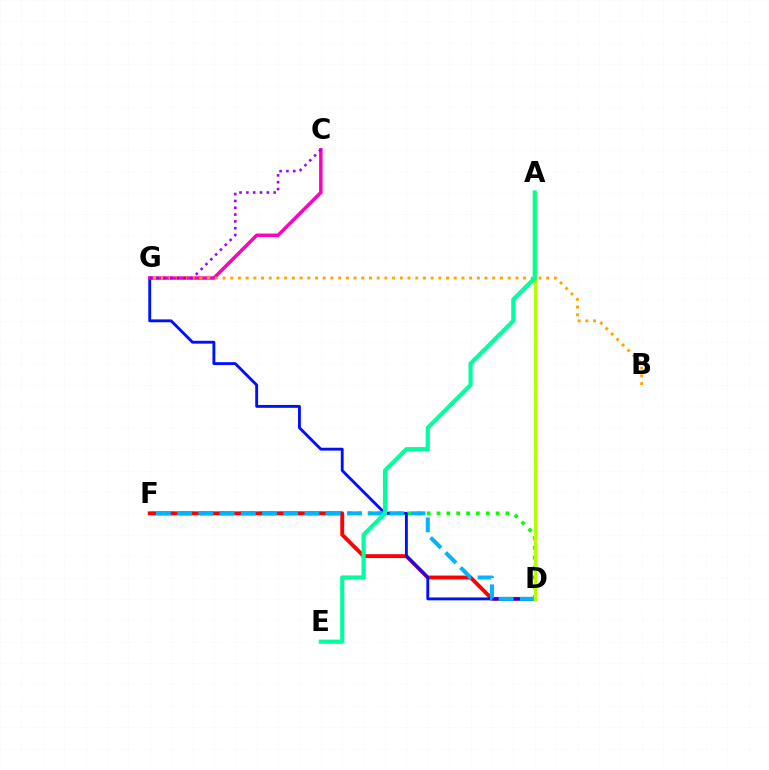{('D', 'F'): [{'color': '#08ff00', 'line_style': 'dotted', 'thickness': 2.68}, {'color': '#ff0000', 'line_style': 'solid', 'thickness': 2.8}, {'color': '#00b5ff', 'line_style': 'dashed', 'thickness': 2.88}], ('D', 'G'): [{'color': '#0010ff', 'line_style': 'solid', 'thickness': 2.06}], ('C', 'G'): [{'color': '#ff00bd', 'line_style': 'solid', 'thickness': 2.51}, {'color': '#9b00ff', 'line_style': 'dotted', 'thickness': 1.86}], ('B', 'G'): [{'color': '#ffa500', 'line_style': 'dotted', 'thickness': 2.09}], ('A', 'D'): [{'color': '#b3ff00', 'line_style': 'solid', 'thickness': 2.35}], ('A', 'E'): [{'color': '#00ff9d', 'line_style': 'solid', 'thickness': 3.0}]}